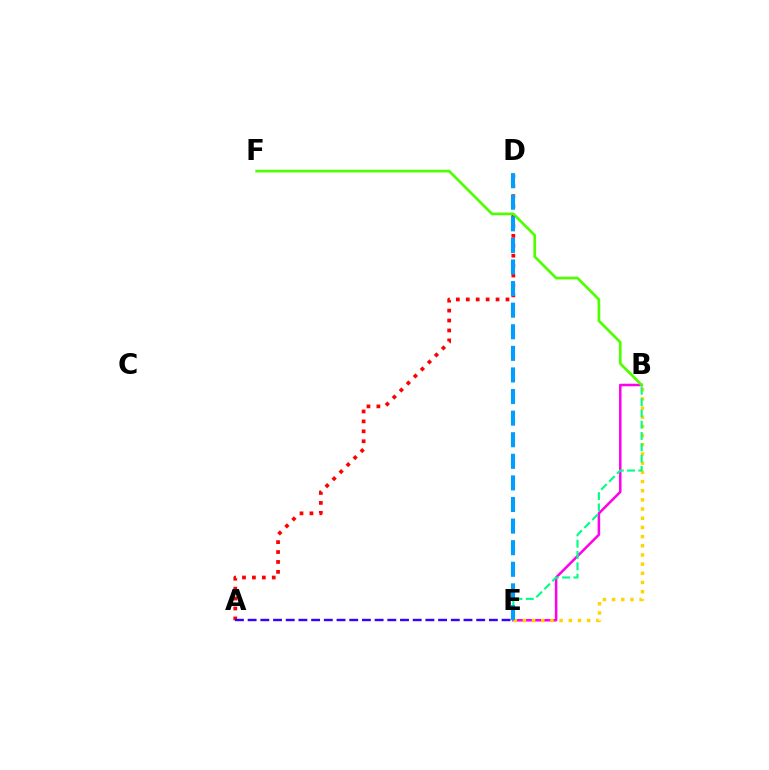{('B', 'E'): [{'color': '#ff00ed', 'line_style': 'solid', 'thickness': 1.81}, {'color': '#ffd500', 'line_style': 'dotted', 'thickness': 2.49}, {'color': '#00ff86', 'line_style': 'dashed', 'thickness': 1.53}], ('A', 'D'): [{'color': '#ff0000', 'line_style': 'dotted', 'thickness': 2.7}], ('B', 'F'): [{'color': '#4fff00', 'line_style': 'solid', 'thickness': 1.94}], ('D', 'E'): [{'color': '#009eff', 'line_style': 'dashed', 'thickness': 2.93}], ('A', 'E'): [{'color': '#3700ff', 'line_style': 'dashed', 'thickness': 1.72}]}